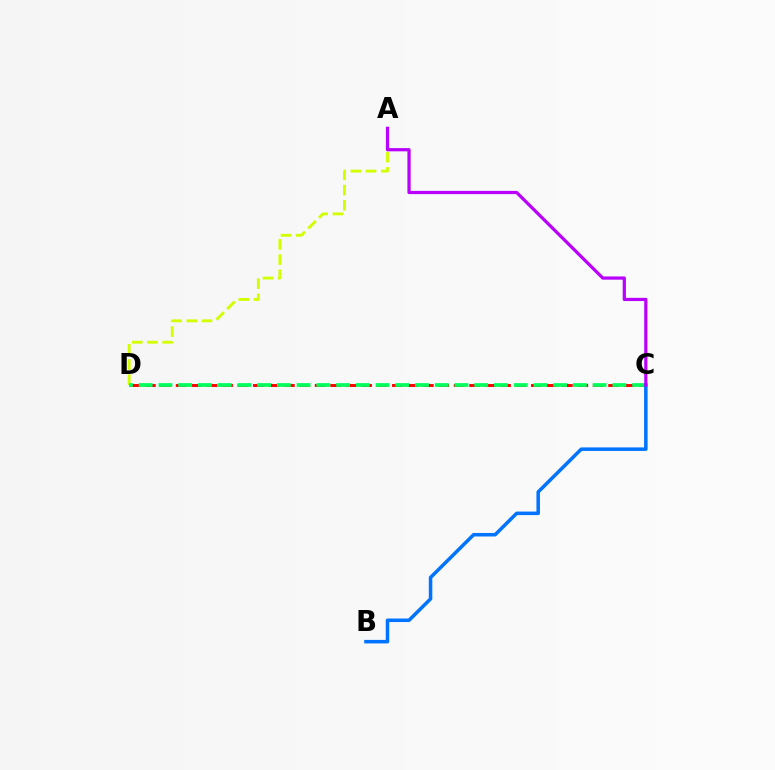{('C', 'D'): [{'color': '#ff0000', 'line_style': 'dashed', 'thickness': 2.1}, {'color': '#00ff5c', 'line_style': 'dashed', 'thickness': 2.68}], ('A', 'D'): [{'color': '#d1ff00', 'line_style': 'dashed', 'thickness': 2.06}], ('B', 'C'): [{'color': '#0074ff', 'line_style': 'solid', 'thickness': 2.54}], ('A', 'C'): [{'color': '#b900ff', 'line_style': 'solid', 'thickness': 2.32}]}